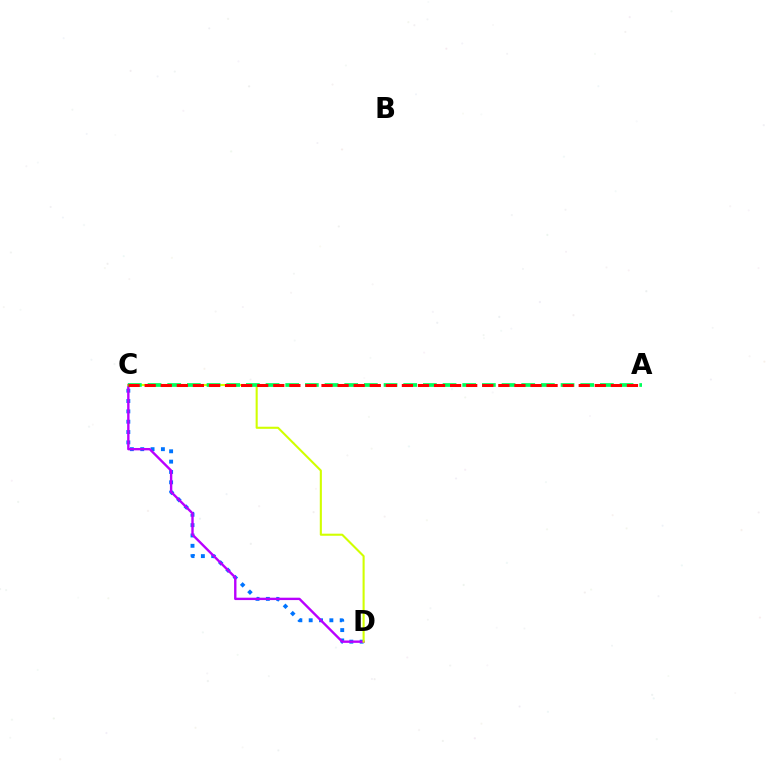{('C', 'D'): [{'color': '#0074ff', 'line_style': 'dotted', 'thickness': 2.81}, {'color': '#b900ff', 'line_style': 'solid', 'thickness': 1.71}, {'color': '#d1ff00', 'line_style': 'solid', 'thickness': 1.51}], ('A', 'C'): [{'color': '#00ff5c', 'line_style': 'dashed', 'thickness': 2.67}, {'color': '#ff0000', 'line_style': 'dashed', 'thickness': 2.18}]}